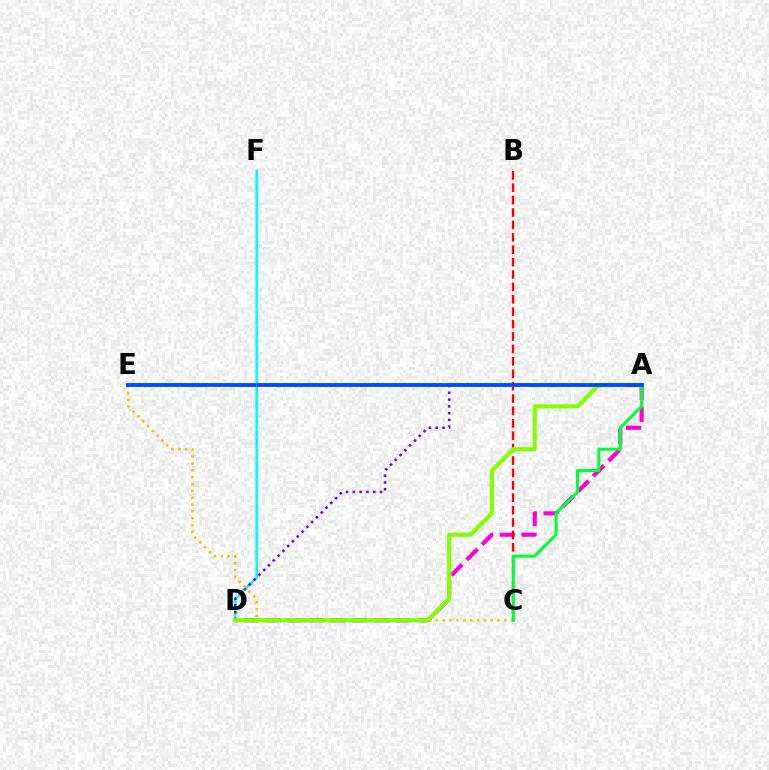{('D', 'F'): [{'color': '#00fff6', 'line_style': 'solid', 'thickness': 1.87}], ('A', 'D'): [{'color': '#ff00cf', 'line_style': 'dashed', 'thickness': 2.95}, {'color': '#7200ff', 'line_style': 'dotted', 'thickness': 1.84}, {'color': '#84ff00', 'line_style': 'solid', 'thickness': 2.98}], ('C', 'E'): [{'color': '#ffbd00', 'line_style': 'dotted', 'thickness': 1.86}], ('B', 'C'): [{'color': '#ff0000', 'line_style': 'dashed', 'thickness': 1.68}], ('A', 'C'): [{'color': '#00ff39', 'line_style': 'solid', 'thickness': 2.23}], ('A', 'E'): [{'color': '#004bff', 'line_style': 'solid', 'thickness': 2.77}]}